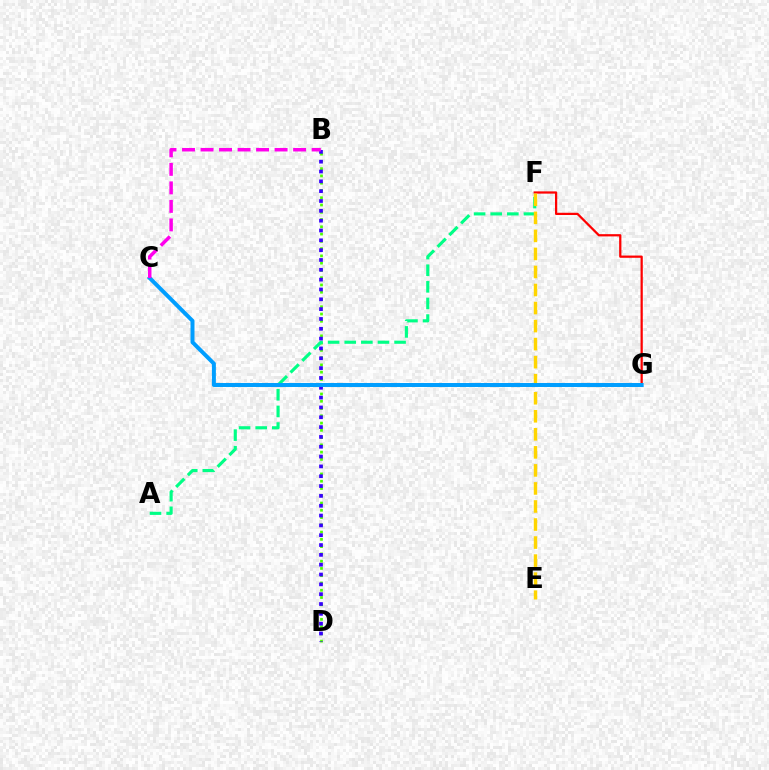{('B', 'D'): [{'color': '#4fff00', 'line_style': 'dotted', 'thickness': 1.97}, {'color': '#3700ff', 'line_style': 'dotted', 'thickness': 2.67}], ('F', 'G'): [{'color': '#ff0000', 'line_style': 'solid', 'thickness': 1.61}], ('A', 'F'): [{'color': '#00ff86', 'line_style': 'dashed', 'thickness': 2.26}], ('E', 'F'): [{'color': '#ffd500', 'line_style': 'dashed', 'thickness': 2.45}], ('C', 'G'): [{'color': '#009eff', 'line_style': 'solid', 'thickness': 2.86}], ('B', 'C'): [{'color': '#ff00ed', 'line_style': 'dashed', 'thickness': 2.52}]}